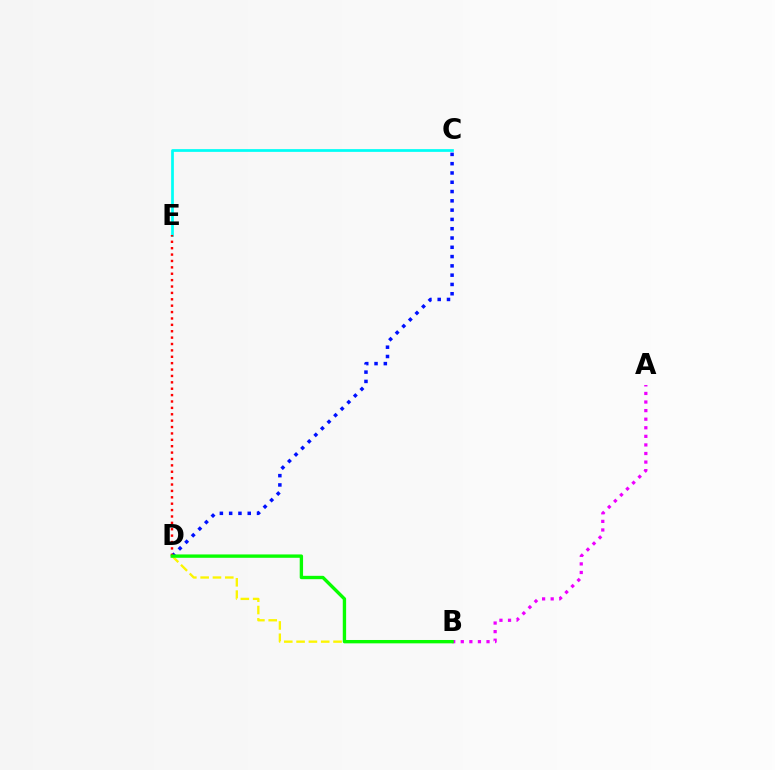{('C', 'D'): [{'color': '#0010ff', 'line_style': 'dotted', 'thickness': 2.52}], ('B', 'D'): [{'color': '#fcf500', 'line_style': 'dashed', 'thickness': 1.67}, {'color': '#08ff00', 'line_style': 'solid', 'thickness': 2.42}], ('A', 'B'): [{'color': '#ee00ff', 'line_style': 'dotted', 'thickness': 2.33}], ('C', 'E'): [{'color': '#00fff6', 'line_style': 'solid', 'thickness': 1.97}], ('D', 'E'): [{'color': '#ff0000', 'line_style': 'dotted', 'thickness': 1.74}]}